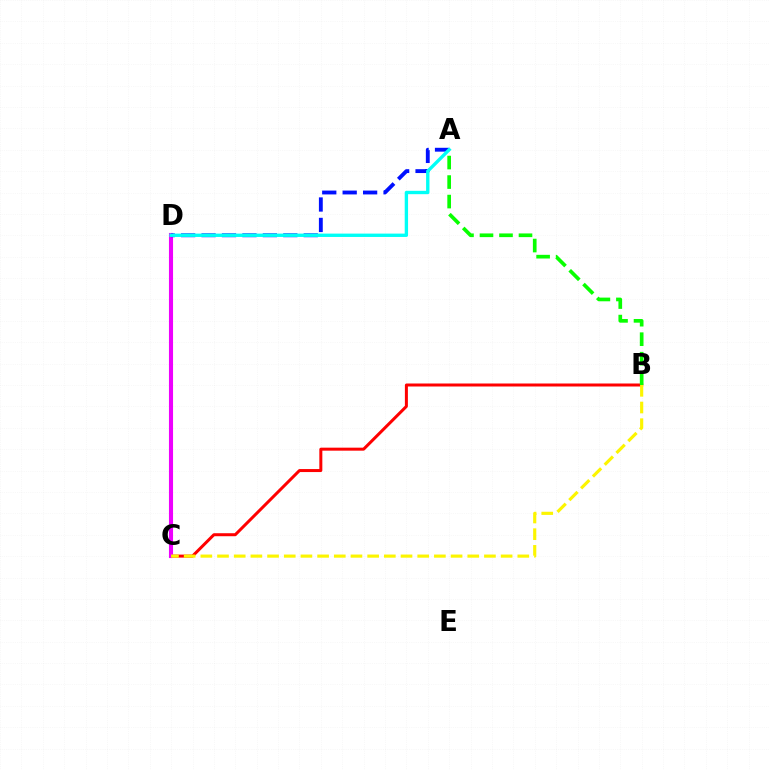{('B', 'C'): [{'color': '#ff0000', 'line_style': 'solid', 'thickness': 2.16}, {'color': '#fcf500', 'line_style': 'dashed', 'thickness': 2.27}], ('A', 'B'): [{'color': '#08ff00', 'line_style': 'dashed', 'thickness': 2.65}], ('C', 'D'): [{'color': '#ee00ff', 'line_style': 'solid', 'thickness': 2.95}], ('A', 'D'): [{'color': '#0010ff', 'line_style': 'dashed', 'thickness': 2.78}, {'color': '#00fff6', 'line_style': 'solid', 'thickness': 2.42}]}